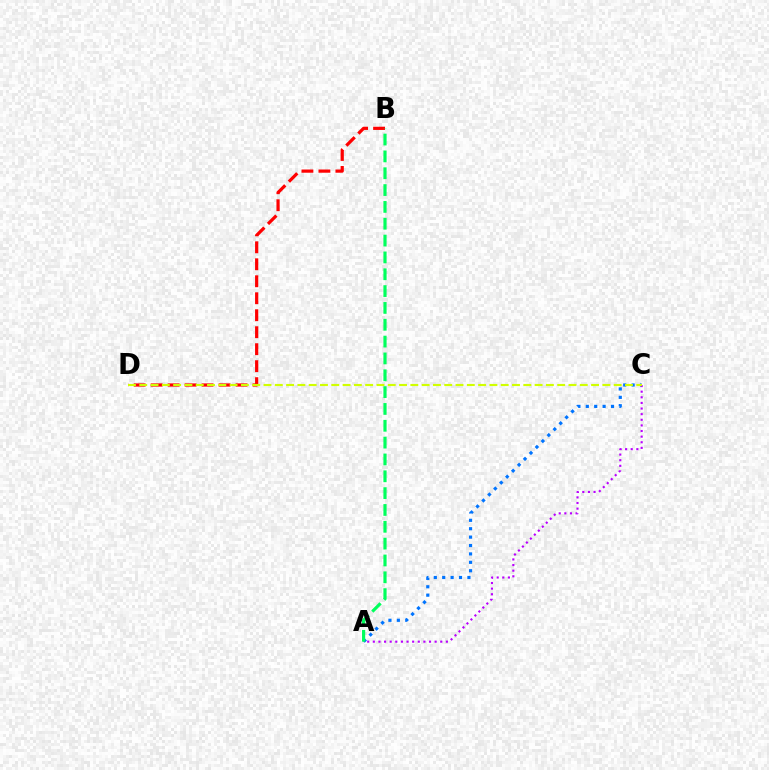{('B', 'D'): [{'color': '#ff0000', 'line_style': 'dashed', 'thickness': 2.31}], ('A', 'C'): [{'color': '#0074ff', 'line_style': 'dotted', 'thickness': 2.28}, {'color': '#b900ff', 'line_style': 'dotted', 'thickness': 1.53}], ('C', 'D'): [{'color': '#d1ff00', 'line_style': 'dashed', 'thickness': 1.53}], ('A', 'B'): [{'color': '#00ff5c', 'line_style': 'dashed', 'thickness': 2.29}]}